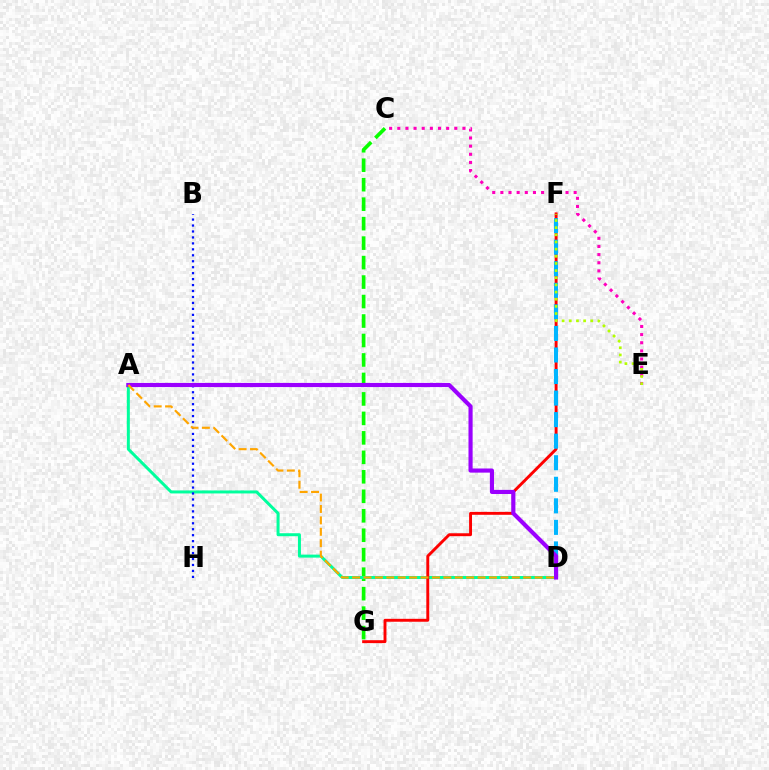{('C', 'G'): [{'color': '#08ff00', 'line_style': 'dashed', 'thickness': 2.65}], ('C', 'E'): [{'color': '#ff00bd', 'line_style': 'dotted', 'thickness': 2.21}], ('A', 'D'): [{'color': '#00ff9d', 'line_style': 'solid', 'thickness': 2.16}, {'color': '#9b00ff', 'line_style': 'solid', 'thickness': 2.97}, {'color': '#ffa500', 'line_style': 'dashed', 'thickness': 1.55}], ('F', 'G'): [{'color': '#ff0000', 'line_style': 'solid', 'thickness': 2.1}], ('D', 'F'): [{'color': '#00b5ff', 'line_style': 'dashed', 'thickness': 2.93}], ('B', 'H'): [{'color': '#0010ff', 'line_style': 'dotted', 'thickness': 1.62}], ('E', 'F'): [{'color': '#b3ff00', 'line_style': 'dotted', 'thickness': 1.94}]}